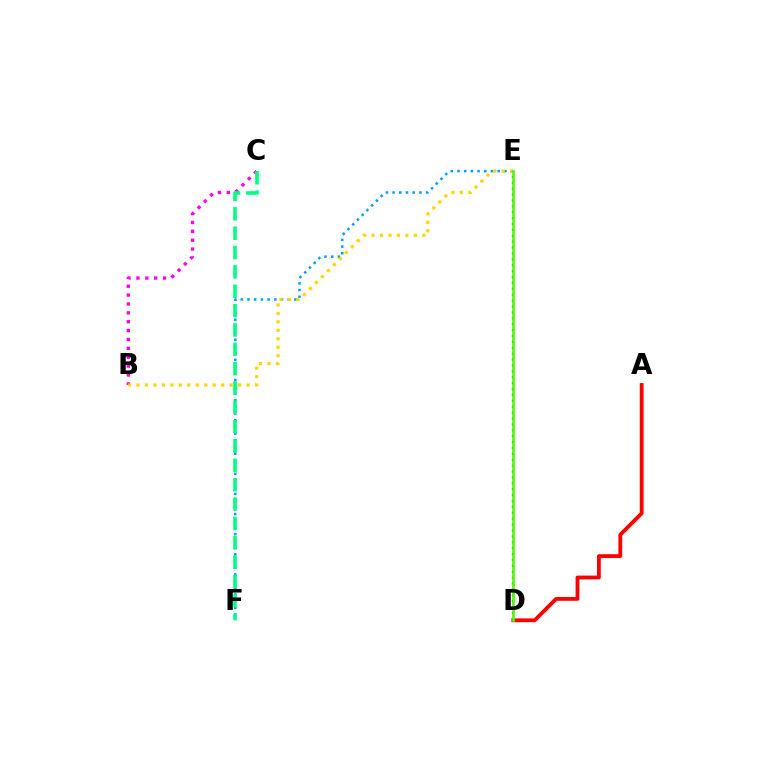{('B', 'C'): [{'color': '#ff00ed', 'line_style': 'dotted', 'thickness': 2.41}], ('E', 'F'): [{'color': '#009eff', 'line_style': 'dotted', 'thickness': 1.82}], ('C', 'F'): [{'color': '#00ff86', 'line_style': 'dashed', 'thickness': 2.63}], ('A', 'D'): [{'color': '#ff0000', 'line_style': 'solid', 'thickness': 2.75}], ('B', 'E'): [{'color': '#ffd500', 'line_style': 'dotted', 'thickness': 2.3}], ('D', 'E'): [{'color': '#3700ff', 'line_style': 'dotted', 'thickness': 1.6}, {'color': '#4fff00', 'line_style': 'solid', 'thickness': 1.91}]}